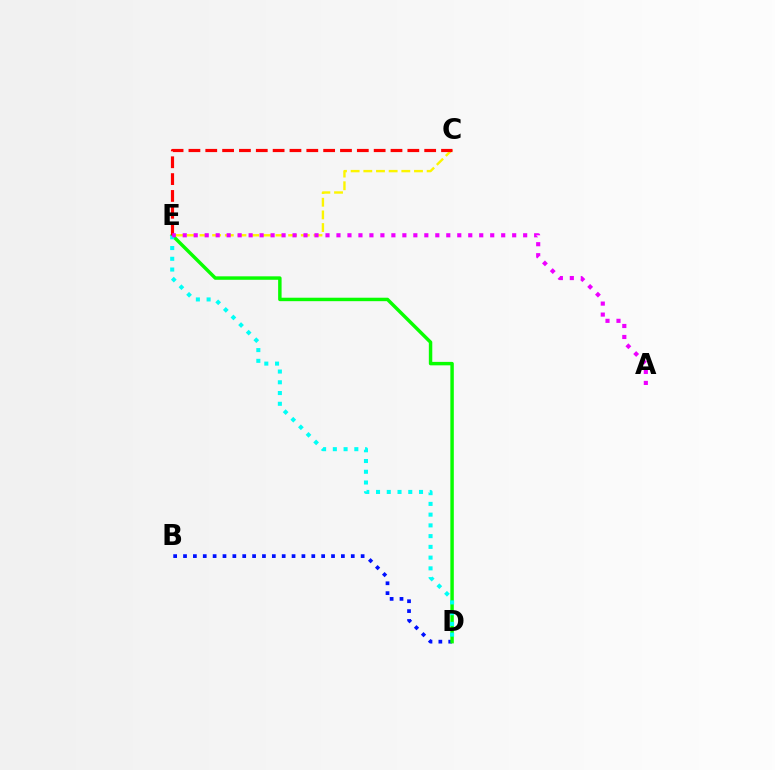{('C', 'E'): [{'color': '#fcf500', 'line_style': 'dashed', 'thickness': 1.72}, {'color': '#ff0000', 'line_style': 'dashed', 'thickness': 2.29}], ('B', 'D'): [{'color': '#0010ff', 'line_style': 'dotted', 'thickness': 2.68}], ('D', 'E'): [{'color': '#08ff00', 'line_style': 'solid', 'thickness': 2.49}, {'color': '#00fff6', 'line_style': 'dotted', 'thickness': 2.92}], ('A', 'E'): [{'color': '#ee00ff', 'line_style': 'dotted', 'thickness': 2.98}]}